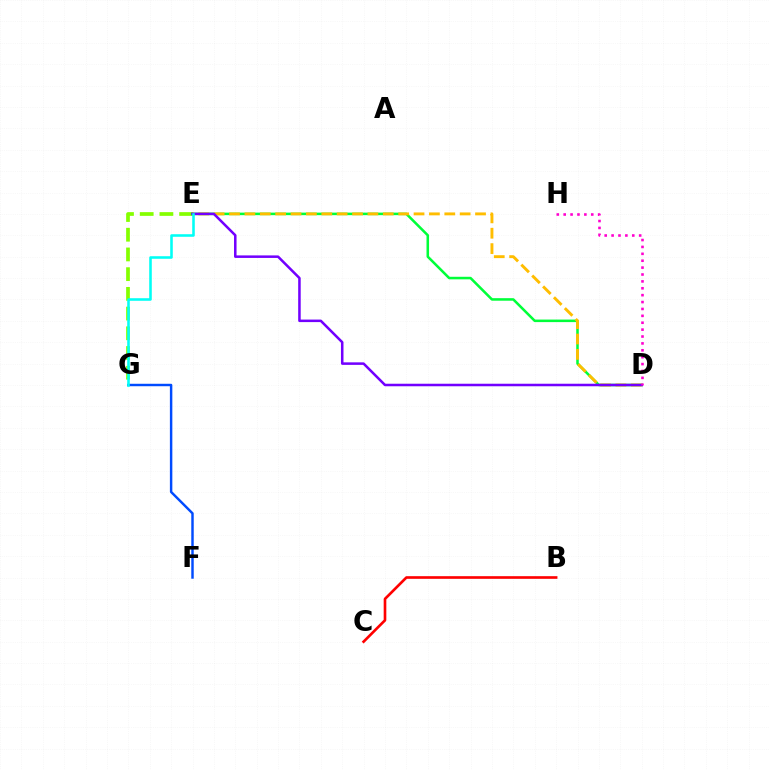{('E', 'G'): [{'color': '#84ff00', 'line_style': 'dashed', 'thickness': 2.68}, {'color': '#00fff6', 'line_style': 'solid', 'thickness': 1.85}], ('D', 'E'): [{'color': '#00ff39', 'line_style': 'solid', 'thickness': 1.83}, {'color': '#ffbd00', 'line_style': 'dashed', 'thickness': 2.09}, {'color': '#7200ff', 'line_style': 'solid', 'thickness': 1.82}], ('F', 'G'): [{'color': '#004bff', 'line_style': 'solid', 'thickness': 1.76}], ('B', 'C'): [{'color': '#ff0000', 'line_style': 'solid', 'thickness': 1.91}], ('D', 'H'): [{'color': '#ff00cf', 'line_style': 'dotted', 'thickness': 1.87}]}